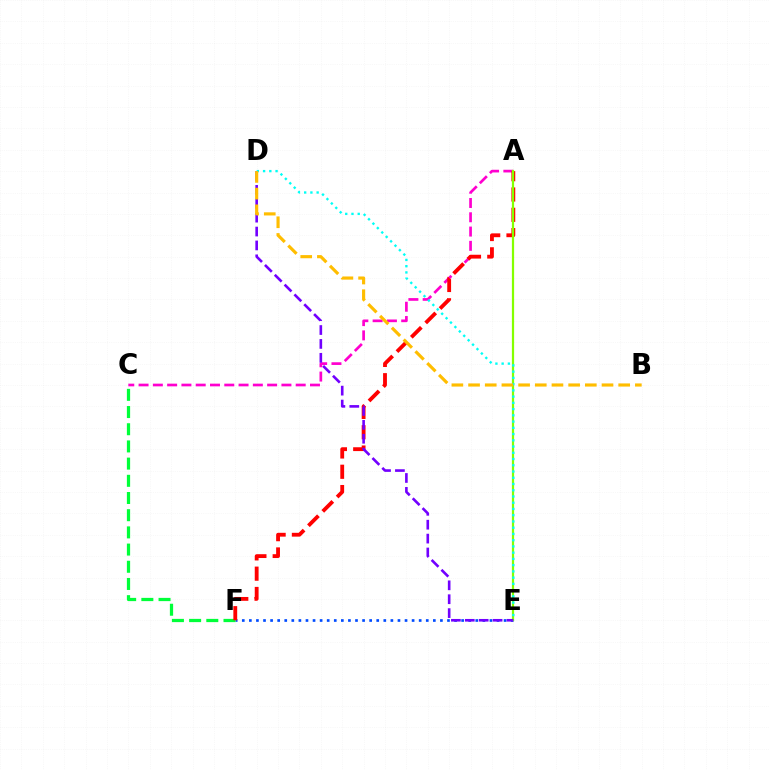{('E', 'F'): [{'color': '#004bff', 'line_style': 'dotted', 'thickness': 1.92}], ('C', 'F'): [{'color': '#00ff39', 'line_style': 'dashed', 'thickness': 2.34}], ('A', 'C'): [{'color': '#ff00cf', 'line_style': 'dashed', 'thickness': 1.94}], ('A', 'F'): [{'color': '#ff0000', 'line_style': 'dashed', 'thickness': 2.76}], ('A', 'E'): [{'color': '#84ff00', 'line_style': 'solid', 'thickness': 1.6}], ('D', 'E'): [{'color': '#7200ff', 'line_style': 'dashed', 'thickness': 1.89}, {'color': '#00fff6', 'line_style': 'dotted', 'thickness': 1.7}], ('B', 'D'): [{'color': '#ffbd00', 'line_style': 'dashed', 'thickness': 2.27}]}